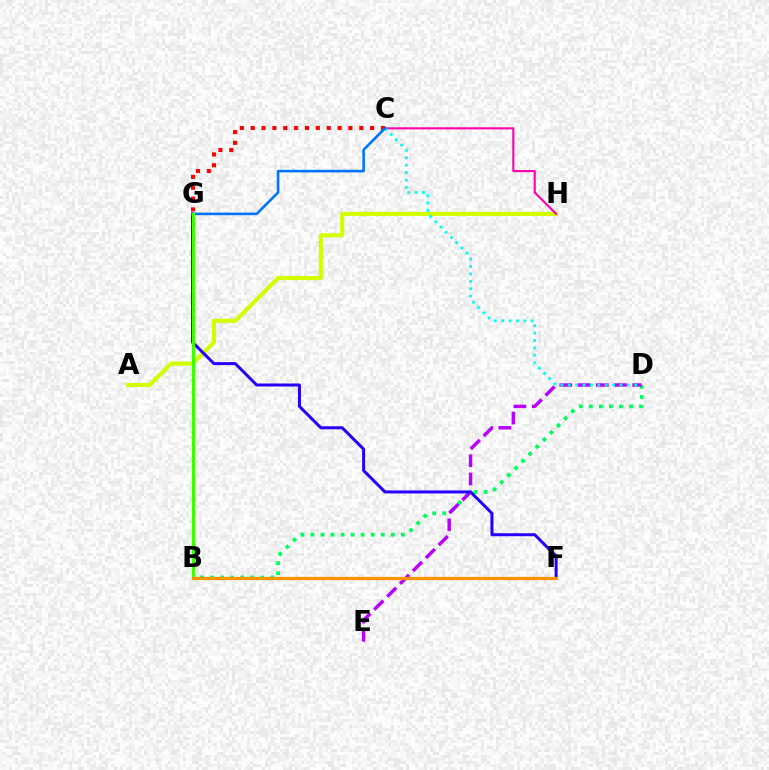{('B', 'D'): [{'color': '#00ff5c', 'line_style': 'dotted', 'thickness': 2.73}], ('A', 'H'): [{'color': '#d1ff00', 'line_style': 'solid', 'thickness': 2.97}], ('D', 'E'): [{'color': '#b900ff', 'line_style': 'dashed', 'thickness': 2.48}], ('C', 'H'): [{'color': '#ff00ac', 'line_style': 'solid', 'thickness': 1.51}], ('C', 'D'): [{'color': '#00fff6', 'line_style': 'dotted', 'thickness': 2.01}], ('C', 'G'): [{'color': '#ff0000', 'line_style': 'dotted', 'thickness': 2.95}, {'color': '#0074ff', 'line_style': 'solid', 'thickness': 1.86}], ('F', 'G'): [{'color': '#2500ff', 'line_style': 'solid', 'thickness': 2.16}], ('B', 'G'): [{'color': '#3dff00', 'line_style': 'solid', 'thickness': 2.36}], ('B', 'F'): [{'color': '#ff9400', 'line_style': 'solid', 'thickness': 2.33}]}